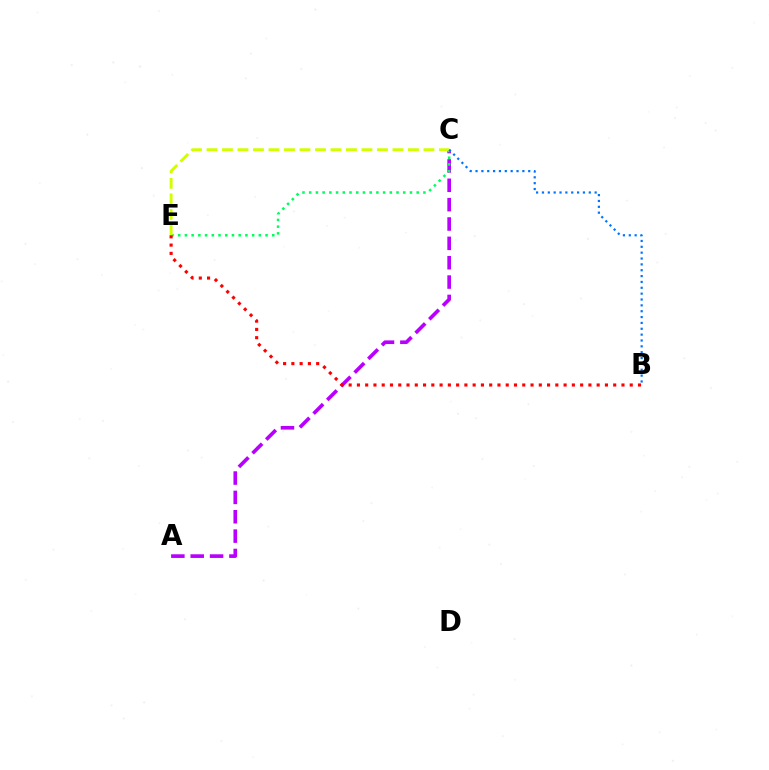{('A', 'C'): [{'color': '#b900ff', 'line_style': 'dashed', 'thickness': 2.63}], ('C', 'E'): [{'color': '#00ff5c', 'line_style': 'dotted', 'thickness': 1.83}, {'color': '#d1ff00', 'line_style': 'dashed', 'thickness': 2.11}], ('B', 'E'): [{'color': '#ff0000', 'line_style': 'dotted', 'thickness': 2.25}], ('B', 'C'): [{'color': '#0074ff', 'line_style': 'dotted', 'thickness': 1.59}]}